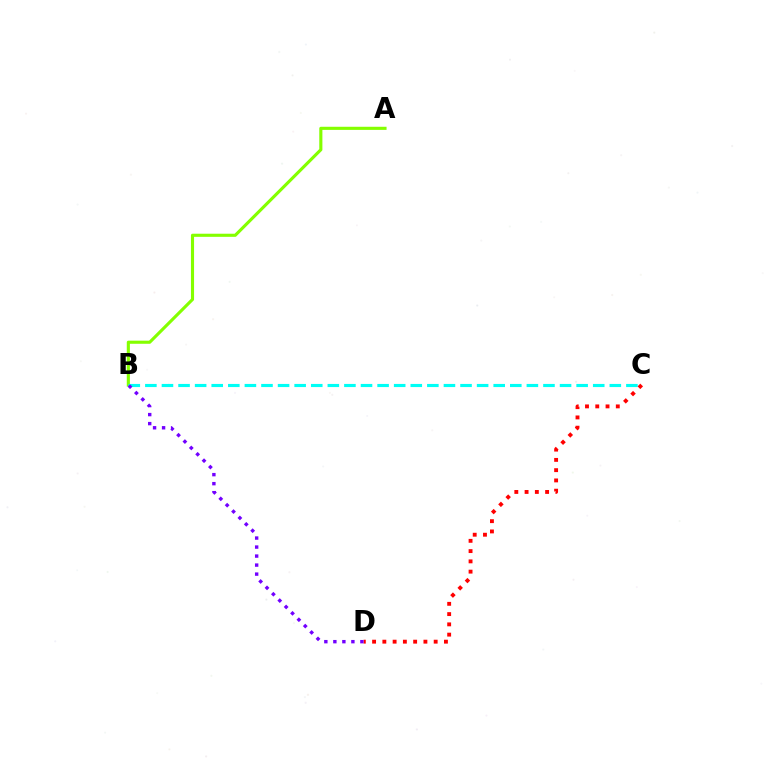{('A', 'B'): [{'color': '#84ff00', 'line_style': 'solid', 'thickness': 2.25}], ('B', 'C'): [{'color': '#00fff6', 'line_style': 'dashed', 'thickness': 2.25}], ('C', 'D'): [{'color': '#ff0000', 'line_style': 'dotted', 'thickness': 2.79}], ('B', 'D'): [{'color': '#7200ff', 'line_style': 'dotted', 'thickness': 2.45}]}